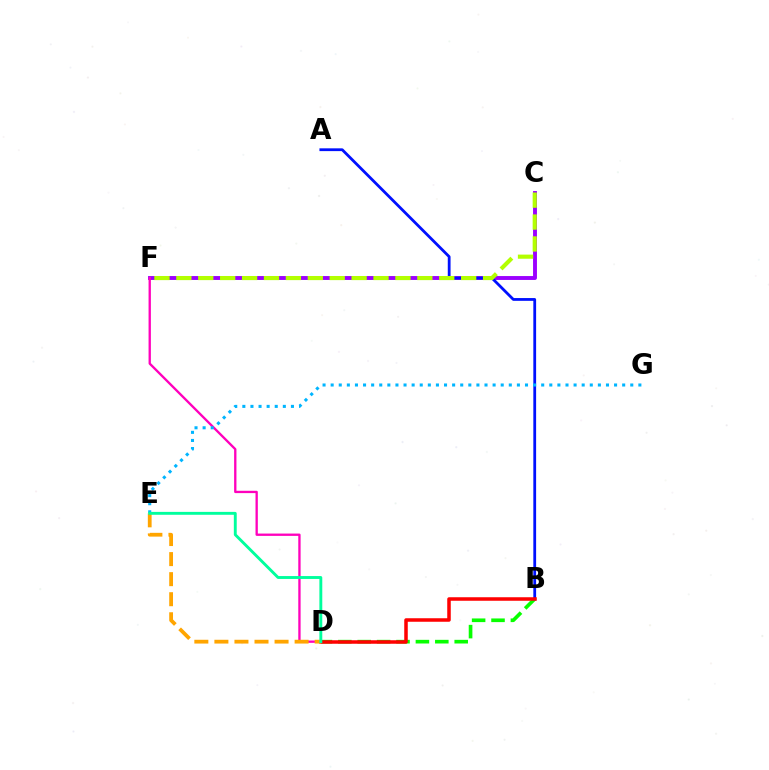{('C', 'F'): [{'color': '#9b00ff', 'line_style': 'solid', 'thickness': 2.81}, {'color': '#b3ff00', 'line_style': 'dashed', 'thickness': 2.98}], ('B', 'D'): [{'color': '#08ff00', 'line_style': 'dashed', 'thickness': 2.64}, {'color': '#ff0000', 'line_style': 'solid', 'thickness': 2.53}], ('A', 'B'): [{'color': '#0010ff', 'line_style': 'solid', 'thickness': 2.01}], ('D', 'F'): [{'color': '#ff00bd', 'line_style': 'solid', 'thickness': 1.67}], ('E', 'G'): [{'color': '#00b5ff', 'line_style': 'dotted', 'thickness': 2.2}], ('D', 'E'): [{'color': '#ffa500', 'line_style': 'dashed', 'thickness': 2.72}, {'color': '#00ff9d', 'line_style': 'solid', 'thickness': 2.08}]}